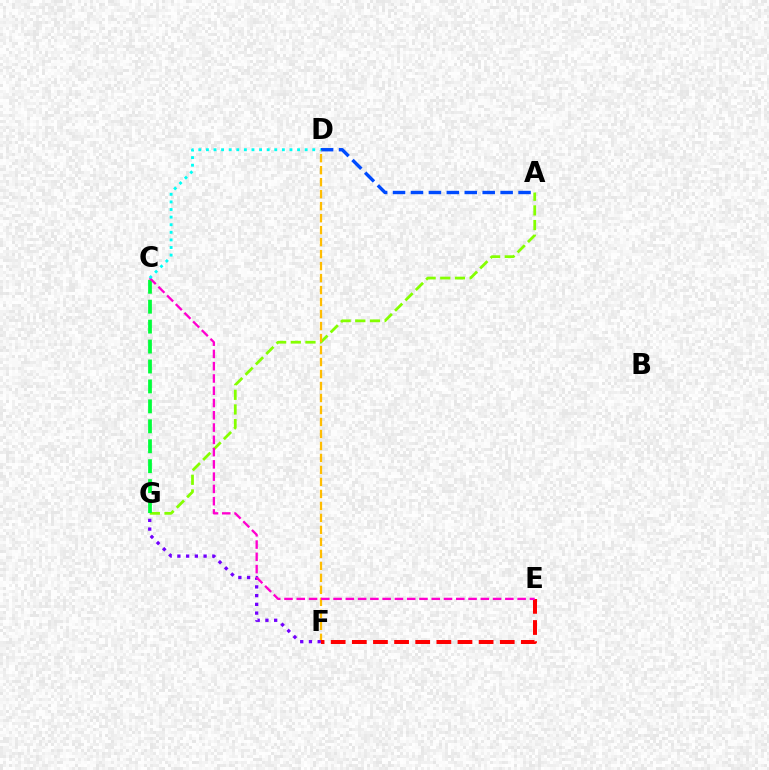{('A', 'D'): [{'color': '#004bff', 'line_style': 'dashed', 'thickness': 2.44}], ('A', 'G'): [{'color': '#84ff00', 'line_style': 'dashed', 'thickness': 1.99}], ('C', 'G'): [{'color': '#00ff39', 'line_style': 'dashed', 'thickness': 2.71}], ('D', 'F'): [{'color': '#ffbd00', 'line_style': 'dashed', 'thickness': 1.63}], ('F', 'G'): [{'color': '#7200ff', 'line_style': 'dotted', 'thickness': 2.37}], ('E', 'F'): [{'color': '#ff0000', 'line_style': 'dashed', 'thickness': 2.87}], ('C', 'E'): [{'color': '#ff00cf', 'line_style': 'dashed', 'thickness': 1.67}], ('C', 'D'): [{'color': '#00fff6', 'line_style': 'dotted', 'thickness': 2.06}]}